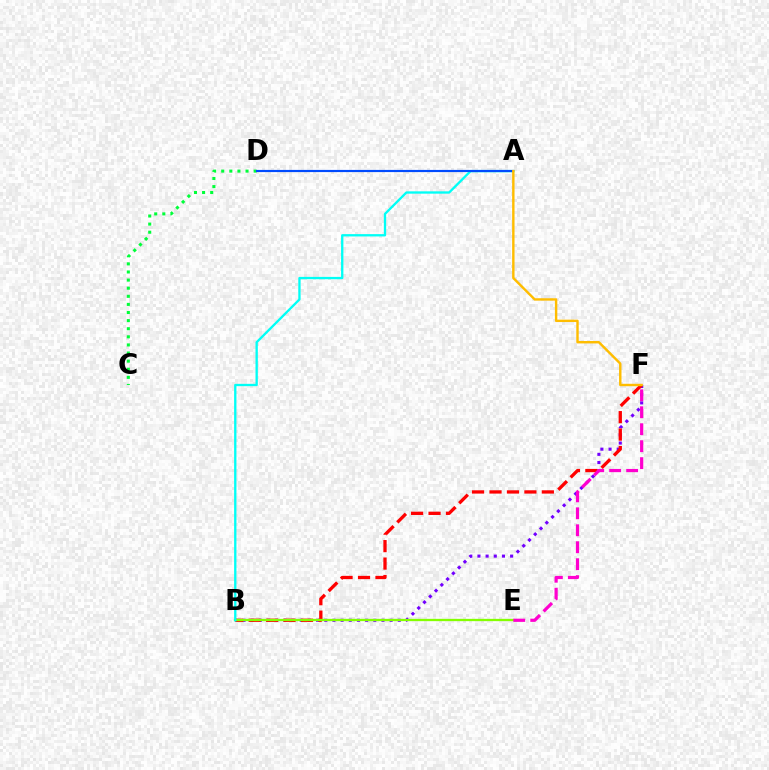{('B', 'F'): [{'color': '#7200ff', 'line_style': 'dotted', 'thickness': 2.22}, {'color': '#ff0000', 'line_style': 'dashed', 'thickness': 2.37}], ('B', 'E'): [{'color': '#84ff00', 'line_style': 'solid', 'thickness': 1.67}], ('E', 'F'): [{'color': '#ff00cf', 'line_style': 'dashed', 'thickness': 2.3}], ('C', 'D'): [{'color': '#00ff39', 'line_style': 'dotted', 'thickness': 2.2}], ('A', 'B'): [{'color': '#00fff6', 'line_style': 'solid', 'thickness': 1.67}], ('A', 'D'): [{'color': '#004bff', 'line_style': 'solid', 'thickness': 1.57}], ('A', 'F'): [{'color': '#ffbd00', 'line_style': 'solid', 'thickness': 1.74}]}